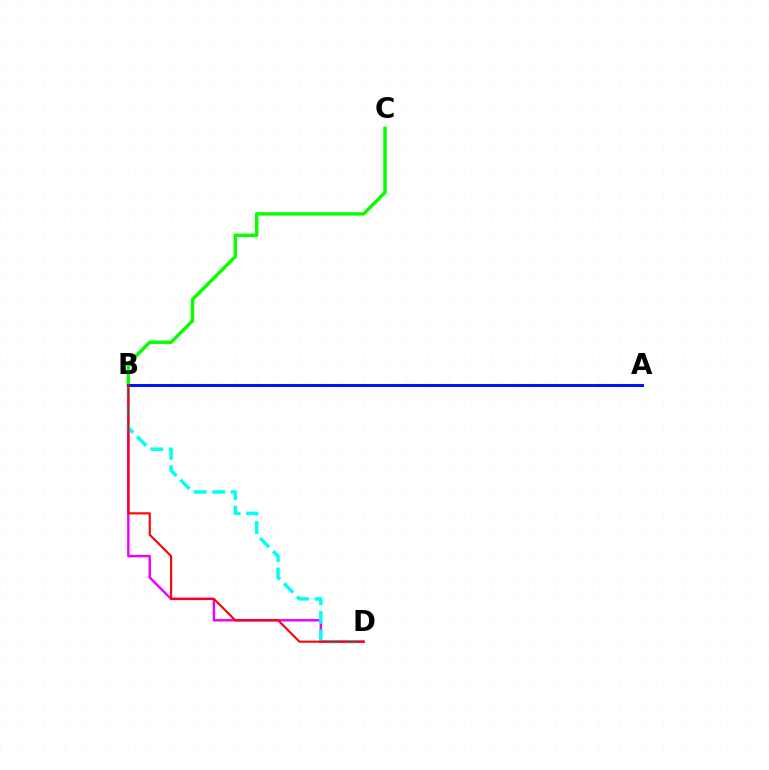{('B', 'D'): [{'color': '#ee00ff', 'line_style': 'solid', 'thickness': 1.75}, {'color': '#00fff6', 'line_style': 'dashed', 'thickness': 2.5}, {'color': '#ff0000', 'line_style': 'solid', 'thickness': 1.51}], ('A', 'B'): [{'color': '#fcf500', 'line_style': 'dashed', 'thickness': 2.35}, {'color': '#0010ff', 'line_style': 'solid', 'thickness': 2.13}], ('B', 'C'): [{'color': '#08ff00', 'line_style': 'solid', 'thickness': 2.47}]}